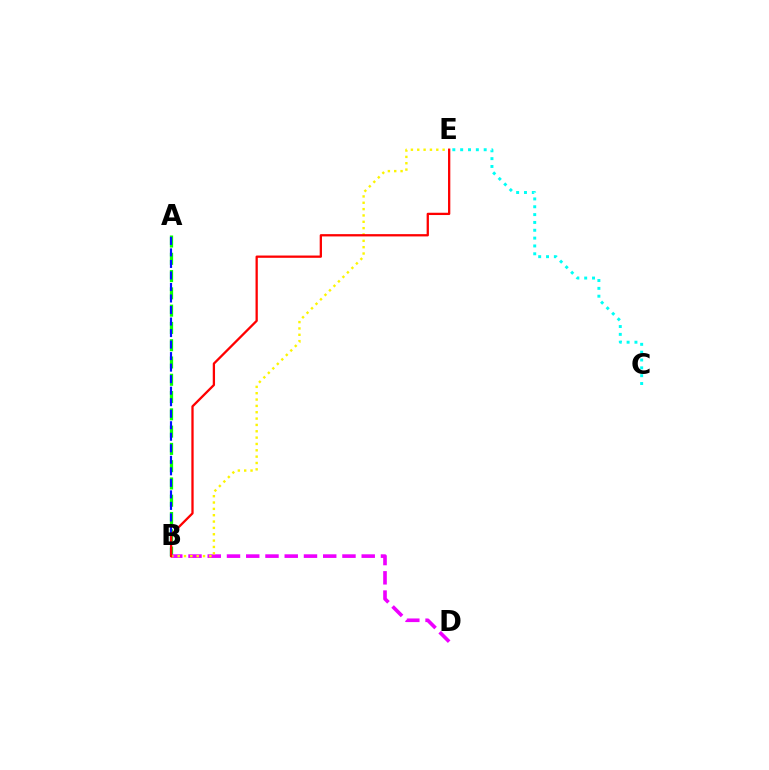{('A', 'B'): [{'color': '#08ff00', 'line_style': 'dashed', 'thickness': 2.35}, {'color': '#0010ff', 'line_style': 'dashed', 'thickness': 1.57}], ('B', 'D'): [{'color': '#ee00ff', 'line_style': 'dashed', 'thickness': 2.61}], ('C', 'E'): [{'color': '#00fff6', 'line_style': 'dotted', 'thickness': 2.13}], ('B', 'E'): [{'color': '#fcf500', 'line_style': 'dotted', 'thickness': 1.72}, {'color': '#ff0000', 'line_style': 'solid', 'thickness': 1.65}]}